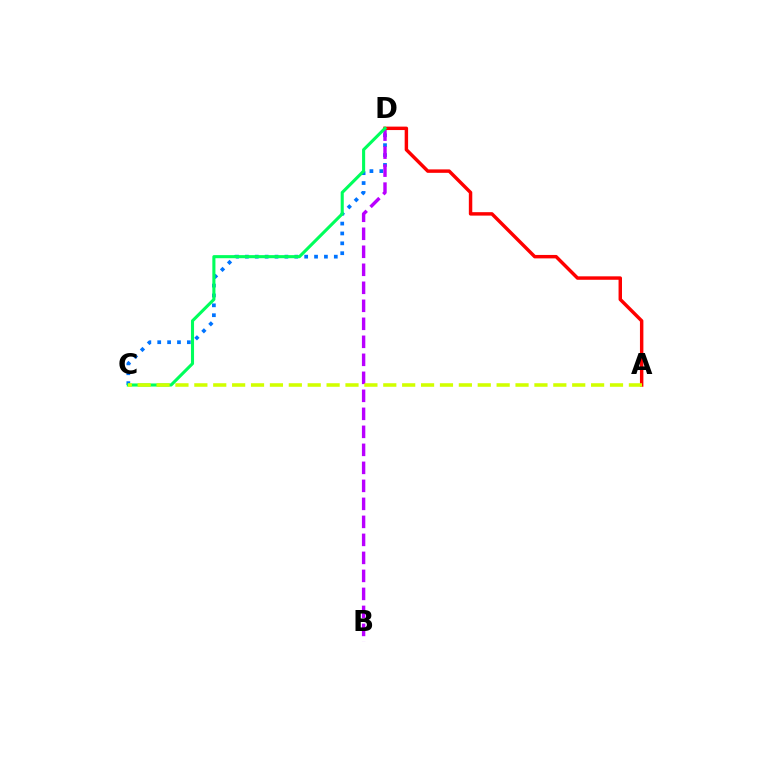{('C', 'D'): [{'color': '#0074ff', 'line_style': 'dotted', 'thickness': 2.68}, {'color': '#00ff5c', 'line_style': 'solid', 'thickness': 2.22}], ('B', 'D'): [{'color': '#b900ff', 'line_style': 'dashed', 'thickness': 2.45}], ('A', 'D'): [{'color': '#ff0000', 'line_style': 'solid', 'thickness': 2.48}], ('A', 'C'): [{'color': '#d1ff00', 'line_style': 'dashed', 'thickness': 2.57}]}